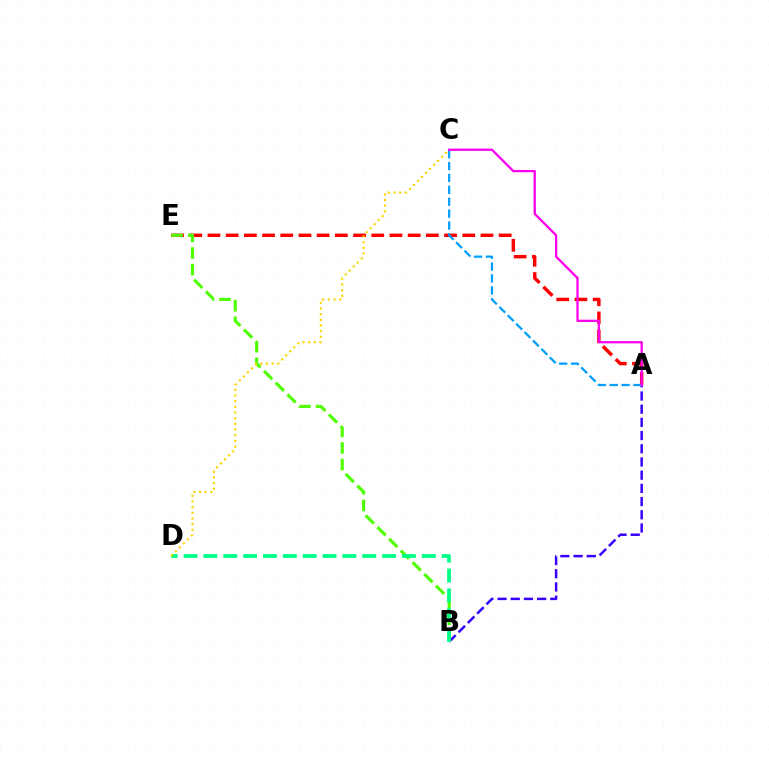{('A', 'B'): [{'color': '#3700ff', 'line_style': 'dashed', 'thickness': 1.79}], ('A', 'E'): [{'color': '#ff0000', 'line_style': 'dashed', 'thickness': 2.47}], ('A', 'C'): [{'color': '#009eff', 'line_style': 'dashed', 'thickness': 1.61}, {'color': '#ff00ed', 'line_style': 'solid', 'thickness': 1.64}], ('B', 'E'): [{'color': '#4fff00', 'line_style': 'dashed', 'thickness': 2.25}], ('B', 'D'): [{'color': '#00ff86', 'line_style': 'dashed', 'thickness': 2.7}], ('C', 'D'): [{'color': '#ffd500', 'line_style': 'dotted', 'thickness': 1.54}]}